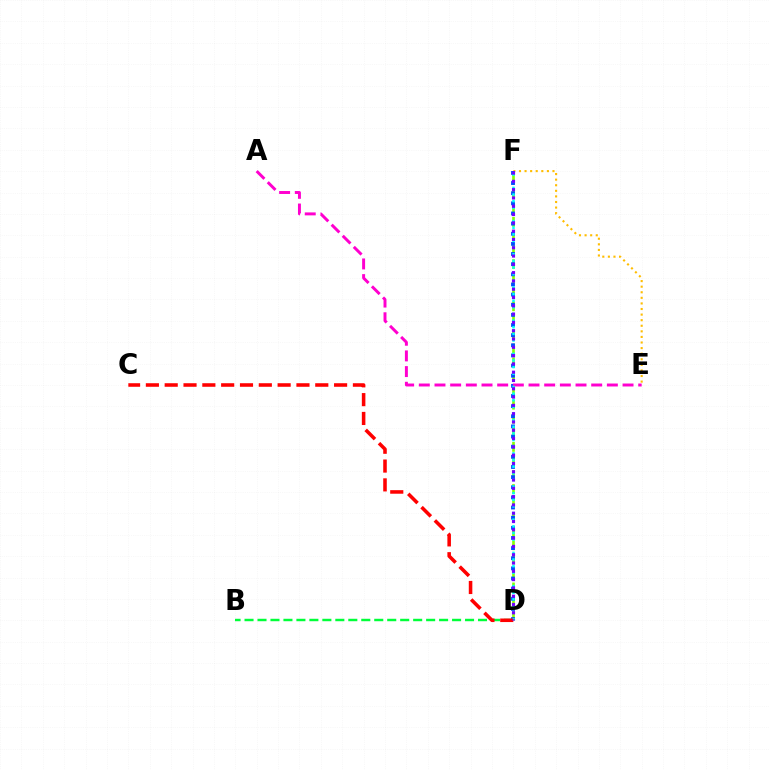{('D', 'F'): [{'color': '#84ff00', 'line_style': 'dashed', 'thickness': 1.91}, {'color': '#004bff', 'line_style': 'dotted', 'thickness': 2.75}, {'color': '#00fff6', 'line_style': 'dotted', 'thickness': 1.8}, {'color': '#7200ff', 'line_style': 'dotted', 'thickness': 2.25}], ('B', 'D'): [{'color': '#00ff39', 'line_style': 'dashed', 'thickness': 1.76}], ('E', 'F'): [{'color': '#ffbd00', 'line_style': 'dotted', 'thickness': 1.52}], ('A', 'E'): [{'color': '#ff00cf', 'line_style': 'dashed', 'thickness': 2.13}], ('C', 'D'): [{'color': '#ff0000', 'line_style': 'dashed', 'thickness': 2.56}]}